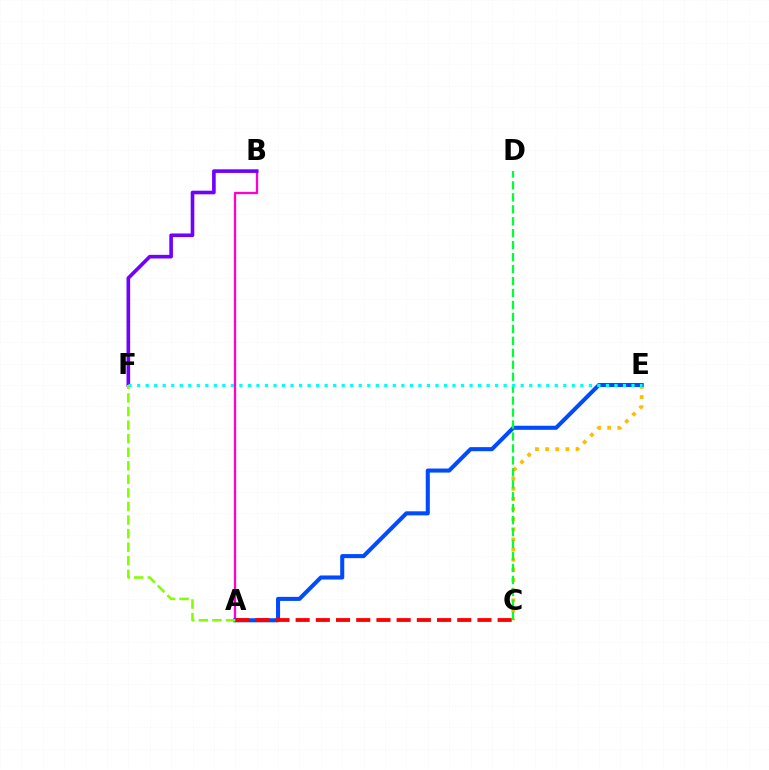{('A', 'B'): [{'color': '#ff00cf', 'line_style': 'solid', 'thickness': 1.65}], ('C', 'E'): [{'color': '#ffbd00', 'line_style': 'dotted', 'thickness': 2.75}], ('A', 'E'): [{'color': '#004bff', 'line_style': 'solid', 'thickness': 2.92}], ('A', 'C'): [{'color': '#ff0000', 'line_style': 'dashed', 'thickness': 2.74}], ('B', 'F'): [{'color': '#7200ff', 'line_style': 'solid', 'thickness': 2.61}], ('C', 'D'): [{'color': '#00ff39', 'line_style': 'dashed', 'thickness': 1.62}], ('E', 'F'): [{'color': '#00fff6', 'line_style': 'dotted', 'thickness': 2.32}], ('A', 'F'): [{'color': '#84ff00', 'line_style': 'dashed', 'thickness': 1.84}]}